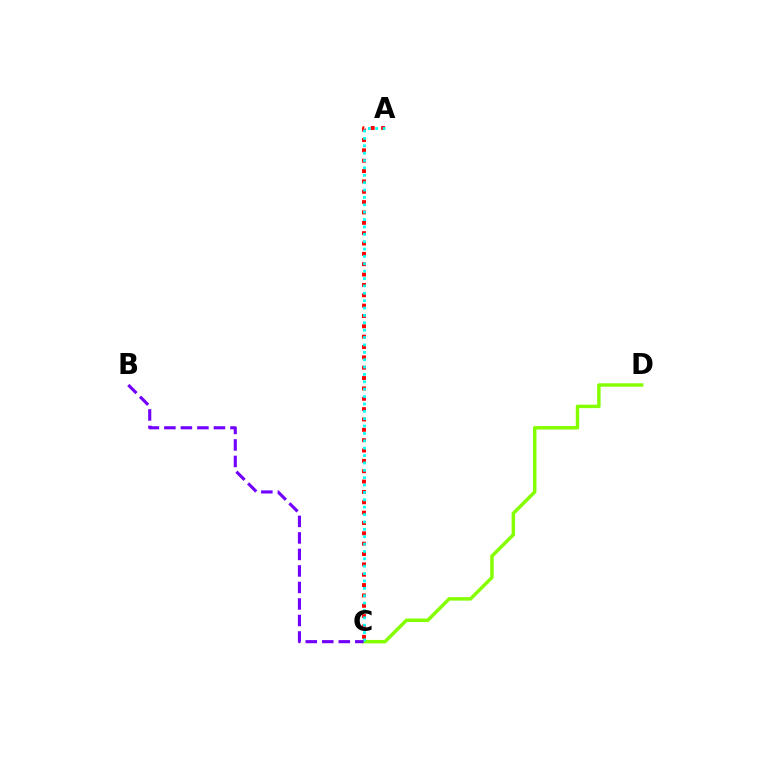{('A', 'C'): [{'color': '#ff0000', 'line_style': 'dotted', 'thickness': 2.81}, {'color': '#00fff6', 'line_style': 'dotted', 'thickness': 2.0}], ('C', 'D'): [{'color': '#84ff00', 'line_style': 'solid', 'thickness': 2.49}], ('B', 'C'): [{'color': '#7200ff', 'line_style': 'dashed', 'thickness': 2.24}]}